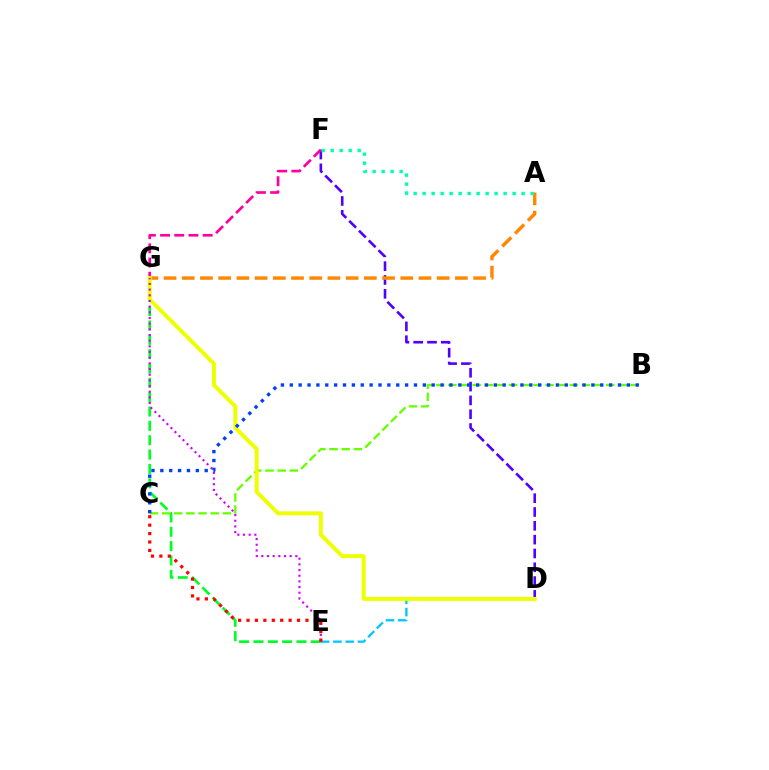{('D', 'F'): [{'color': '#4f00ff', 'line_style': 'dashed', 'thickness': 1.88}], ('E', 'G'): [{'color': '#00ff27', 'line_style': 'dashed', 'thickness': 1.95}, {'color': '#d600ff', 'line_style': 'dotted', 'thickness': 1.54}], ('D', 'E'): [{'color': '#00c7ff', 'line_style': 'dashed', 'thickness': 1.67}], ('F', 'G'): [{'color': '#ff00a0', 'line_style': 'dashed', 'thickness': 1.93}], ('A', 'G'): [{'color': '#ff8800', 'line_style': 'dashed', 'thickness': 2.47}], ('B', 'C'): [{'color': '#66ff00', 'line_style': 'dashed', 'thickness': 1.65}, {'color': '#003fff', 'line_style': 'dotted', 'thickness': 2.41}], ('D', 'G'): [{'color': '#eeff00', 'line_style': 'solid', 'thickness': 2.85}], ('A', 'F'): [{'color': '#00ffaf', 'line_style': 'dotted', 'thickness': 2.44}], ('C', 'E'): [{'color': '#ff0000', 'line_style': 'dotted', 'thickness': 2.29}]}